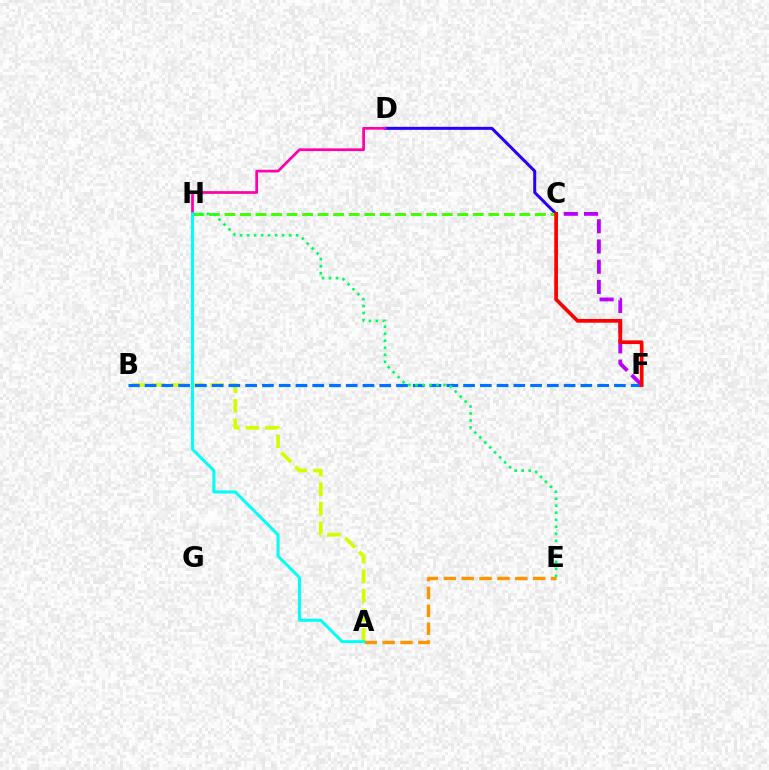{('A', 'B'): [{'color': '#d1ff00', 'line_style': 'dashed', 'thickness': 2.66}], ('A', 'E'): [{'color': '#ff9400', 'line_style': 'dashed', 'thickness': 2.43}], ('C', 'D'): [{'color': '#2500ff', 'line_style': 'solid', 'thickness': 2.16}], ('C', 'F'): [{'color': '#b900ff', 'line_style': 'dashed', 'thickness': 2.75}, {'color': '#ff0000', 'line_style': 'solid', 'thickness': 2.68}], ('C', 'H'): [{'color': '#3dff00', 'line_style': 'dashed', 'thickness': 2.11}], ('D', 'H'): [{'color': '#ff00ac', 'line_style': 'solid', 'thickness': 1.96}], ('B', 'F'): [{'color': '#0074ff', 'line_style': 'dashed', 'thickness': 2.28}], ('E', 'H'): [{'color': '#00ff5c', 'line_style': 'dotted', 'thickness': 1.91}], ('A', 'H'): [{'color': '#00fff6', 'line_style': 'solid', 'thickness': 2.17}]}